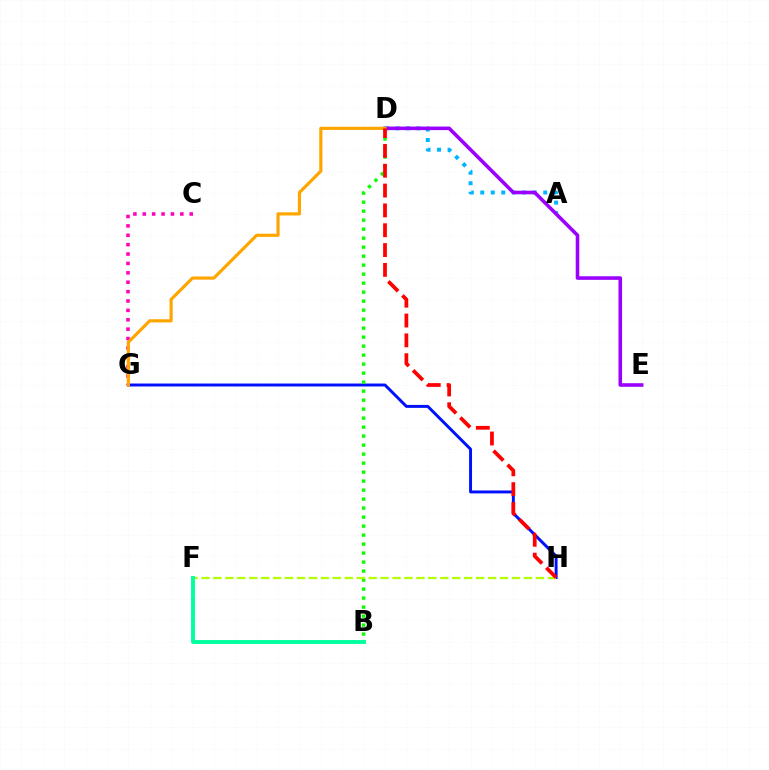{('A', 'D'): [{'color': '#00b5ff', 'line_style': 'dotted', 'thickness': 2.85}], ('G', 'H'): [{'color': '#0010ff', 'line_style': 'solid', 'thickness': 2.12}], ('C', 'G'): [{'color': '#ff00bd', 'line_style': 'dotted', 'thickness': 2.55}], ('B', 'D'): [{'color': '#08ff00', 'line_style': 'dotted', 'thickness': 2.44}], ('D', 'E'): [{'color': '#9b00ff', 'line_style': 'solid', 'thickness': 2.57}], ('F', 'H'): [{'color': '#b3ff00', 'line_style': 'dashed', 'thickness': 1.62}], ('D', 'G'): [{'color': '#ffa500', 'line_style': 'solid', 'thickness': 2.28}], ('D', 'H'): [{'color': '#ff0000', 'line_style': 'dashed', 'thickness': 2.69}], ('B', 'F'): [{'color': '#00ff9d', 'line_style': 'solid', 'thickness': 2.78}]}